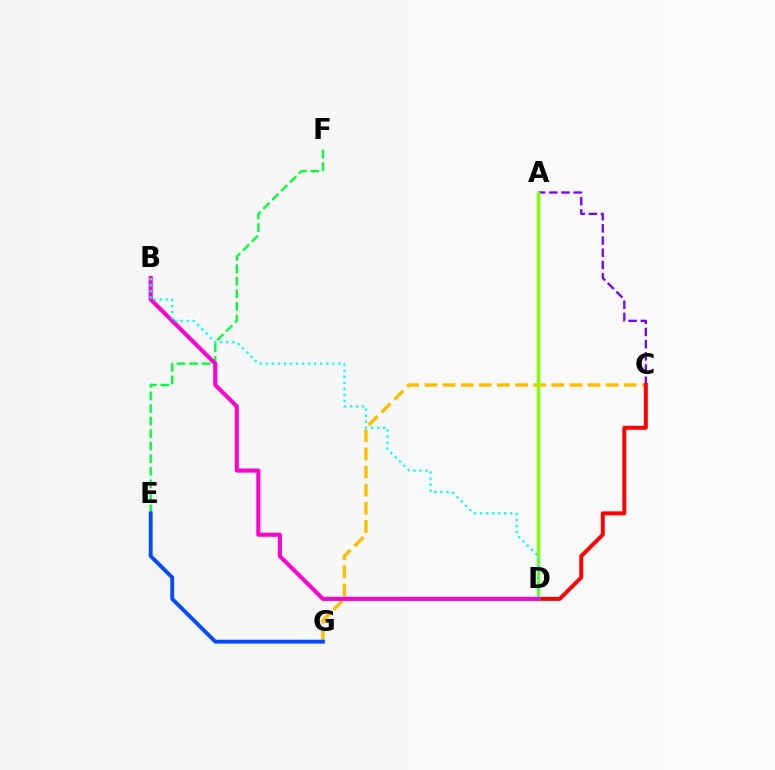{('A', 'C'): [{'color': '#7200ff', 'line_style': 'dashed', 'thickness': 1.66}], ('C', 'G'): [{'color': '#ffbd00', 'line_style': 'dashed', 'thickness': 2.46}], ('E', 'F'): [{'color': '#00ff39', 'line_style': 'dashed', 'thickness': 1.7}], ('E', 'G'): [{'color': '#004bff', 'line_style': 'solid', 'thickness': 2.79}], ('C', 'D'): [{'color': '#ff0000', 'line_style': 'solid', 'thickness': 2.86}], ('A', 'D'): [{'color': '#84ff00', 'line_style': 'solid', 'thickness': 2.48}], ('B', 'D'): [{'color': '#ff00cf', 'line_style': 'solid', 'thickness': 2.95}, {'color': '#00fff6', 'line_style': 'dotted', 'thickness': 1.64}]}